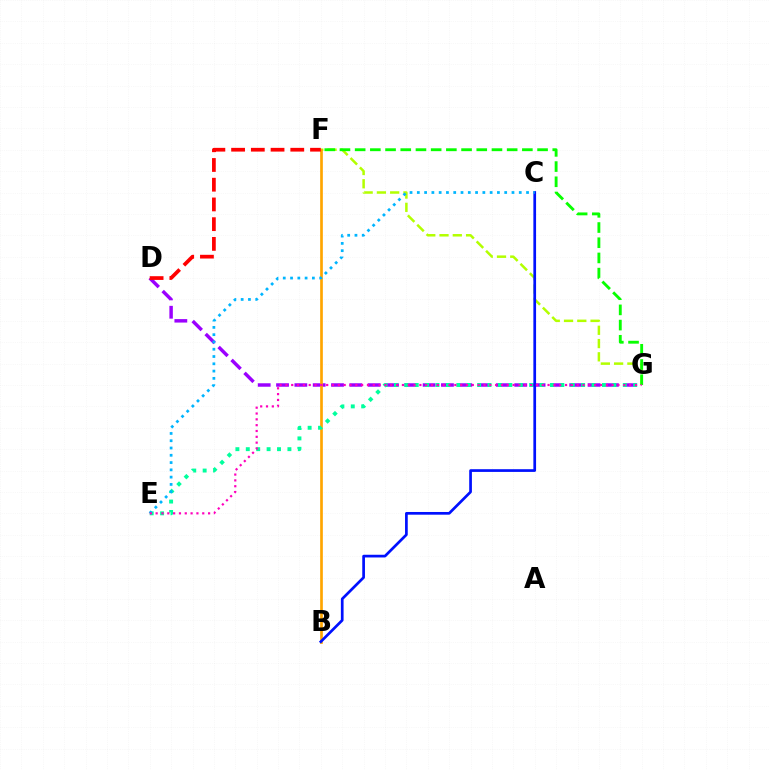{('F', 'G'): [{'color': '#b3ff00', 'line_style': 'dashed', 'thickness': 1.8}, {'color': '#08ff00', 'line_style': 'dashed', 'thickness': 2.07}], ('D', 'G'): [{'color': '#9b00ff', 'line_style': 'dashed', 'thickness': 2.49}], ('B', 'F'): [{'color': '#ffa500', 'line_style': 'solid', 'thickness': 1.93}], ('B', 'C'): [{'color': '#0010ff', 'line_style': 'solid', 'thickness': 1.95}], ('E', 'G'): [{'color': '#00ff9d', 'line_style': 'dotted', 'thickness': 2.83}, {'color': '#ff00bd', 'line_style': 'dotted', 'thickness': 1.58}], ('C', 'E'): [{'color': '#00b5ff', 'line_style': 'dotted', 'thickness': 1.98}], ('D', 'F'): [{'color': '#ff0000', 'line_style': 'dashed', 'thickness': 2.68}]}